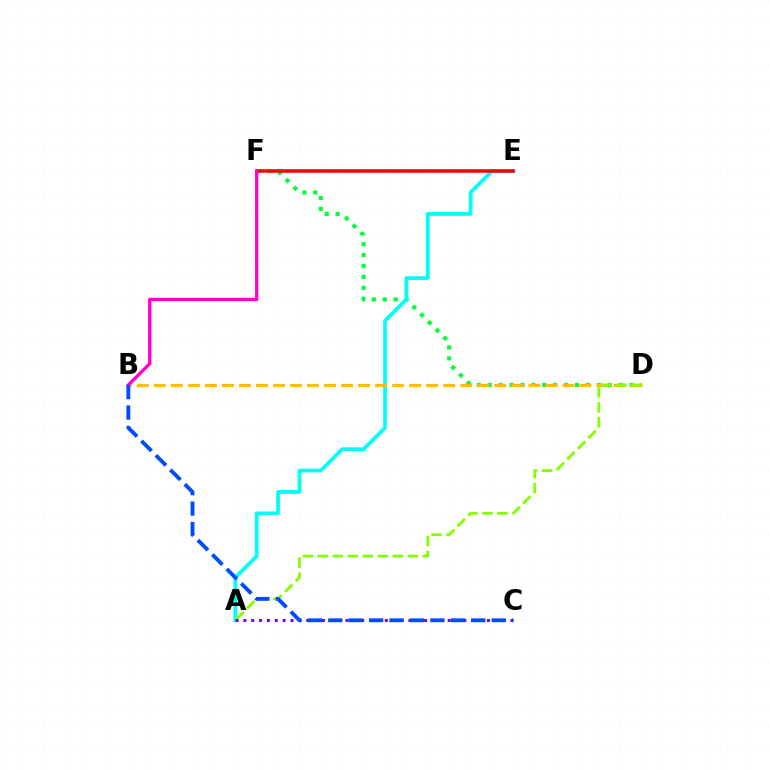{('D', 'F'): [{'color': '#00ff39', 'line_style': 'dotted', 'thickness': 2.97}], ('A', 'E'): [{'color': '#00fff6', 'line_style': 'solid', 'thickness': 2.7}], ('B', 'D'): [{'color': '#ffbd00', 'line_style': 'dashed', 'thickness': 2.31}], ('A', 'D'): [{'color': '#84ff00', 'line_style': 'dashed', 'thickness': 2.04}], ('A', 'C'): [{'color': '#7200ff', 'line_style': 'dotted', 'thickness': 2.13}], ('E', 'F'): [{'color': '#ff0000', 'line_style': 'solid', 'thickness': 2.52}], ('B', 'F'): [{'color': '#ff00cf', 'line_style': 'solid', 'thickness': 2.37}], ('B', 'C'): [{'color': '#004bff', 'line_style': 'dashed', 'thickness': 2.78}]}